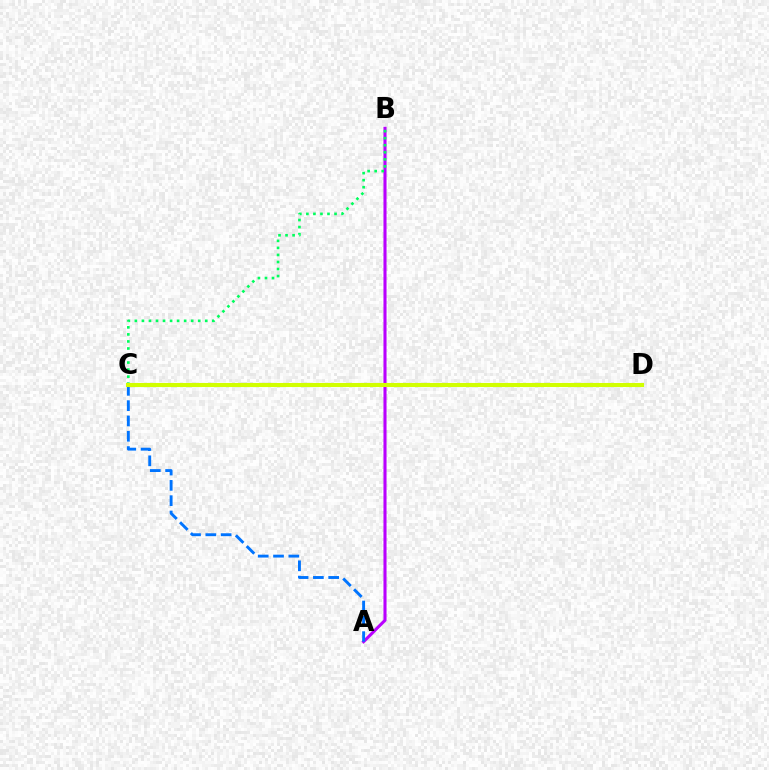{('A', 'B'): [{'color': '#b900ff', 'line_style': 'solid', 'thickness': 2.22}], ('A', 'C'): [{'color': '#0074ff', 'line_style': 'dashed', 'thickness': 2.08}], ('C', 'D'): [{'color': '#ff0000', 'line_style': 'dotted', 'thickness': 2.88}, {'color': '#d1ff00', 'line_style': 'solid', 'thickness': 2.94}], ('B', 'C'): [{'color': '#00ff5c', 'line_style': 'dotted', 'thickness': 1.91}]}